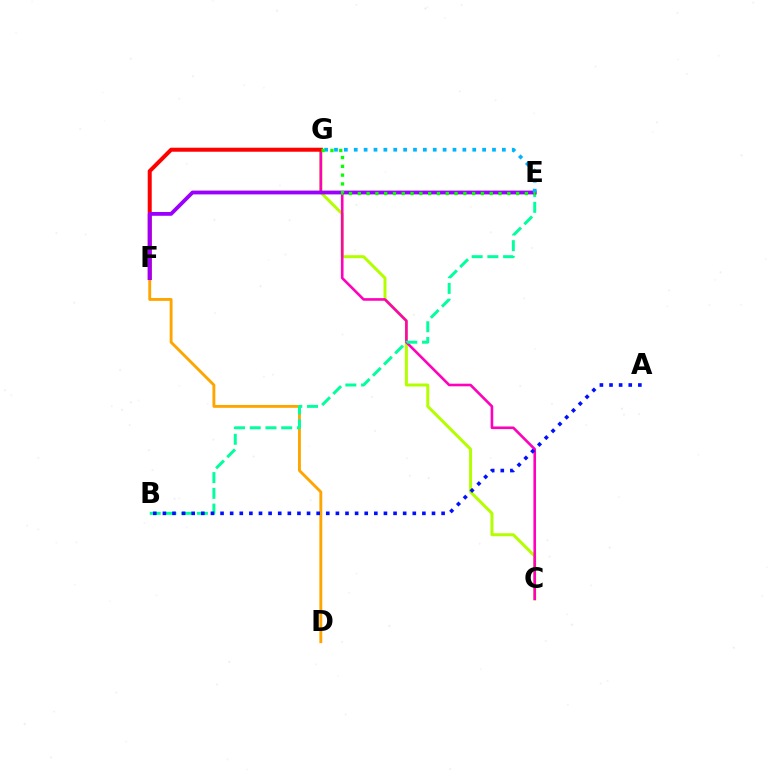{('C', 'G'): [{'color': '#b3ff00', 'line_style': 'solid', 'thickness': 2.15}, {'color': '#ff00bd', 'line_style': 'solid', 'thickness': 1.89}], ('D', 'F'): [{'color': '#ffa500', 'line_style': 'solid', 'thickness': 2.08}], ('F', 'G'): [{'color': '#ff0000', 'line_style': 'solid', 'thickness': 2.89}], ('B', 'E'): [{'color': '#00ff9d', 'line_style': 'dashed', 'thickness': 2.14}], ('A', 'B'): [{'color': '#0010ff', 'line_style': 'dotted', 'thickness': 2.61}], ('E', 'F'): [{'color': '#9b00ff', 'line_style': 'solid', 'thickness': 2.74}], ('E', 'G'): [{'color': '#00b5ff', 'line_style': 'dotted', 'thickness': 2.68}, {'color': '#08ff00', 'line_style': 'dotted', 'thickness': 2.39}]}